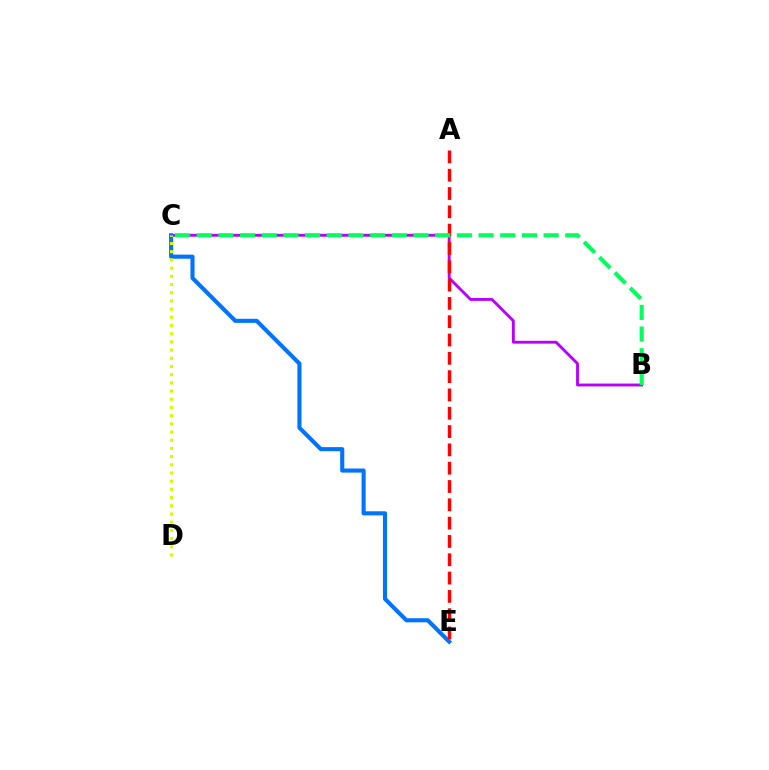{('B', 'C'): [{'color': '#b900ff', 'line_style': 'solid', 'thickness': 2.06}, {'color': '#00ff5c', 'line_style': 'dashed', 'thickness': 2.95}], ('C', 'E'): [{'color': '#0074ff', 'line_style': 'solid', 'thickness': 2.95}], ('A', 'E'): [{'color': '#ff0000', 'line_style': 'dashed', 'thickness': 2.49}], ('C', 'D'): [{'color': '#d1ff00', 'line_style': 'dotted', 'thickness': 2.23}]}